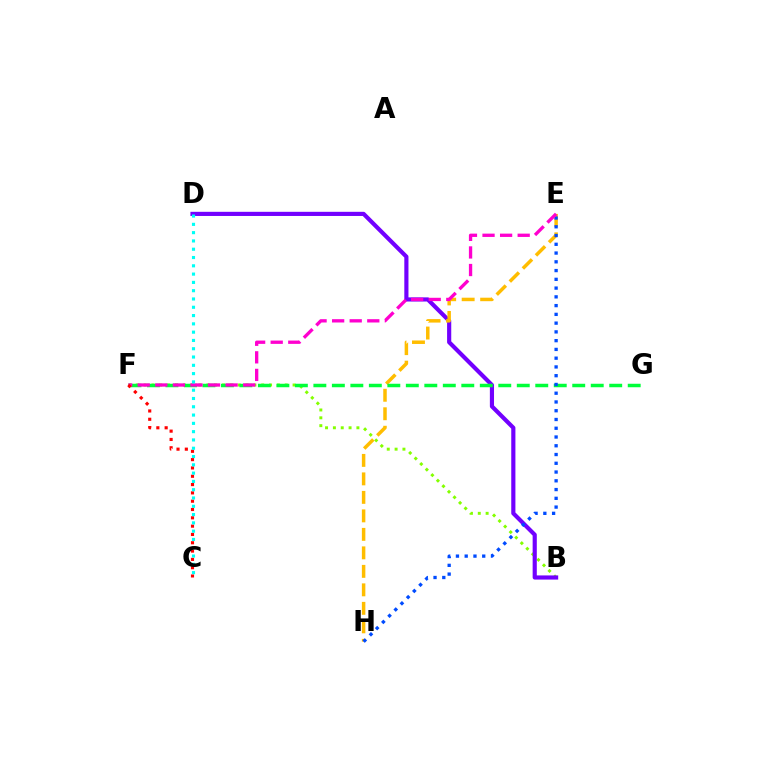{('B', 'F'): [{'color': '#84ff00', 'line_style': 'dotted', 'thickness': 2.13}], ('B', 'D'): [{'color': '#7200ff', 'line_style': 'solid', 'thickness': 2.99}], ('E', 'H'): [{'color': '#ffbd00', 'line_style': 'dashed', 'thickness': 2.51}, {'color': '#004bff', 'line_style': 'dotted', 'thickness': 2.38}], ('F', 'G'): [{'color': '#00ff39', 'line_style': 'dashed', 'thickness': 2.51}], ('E', 'F'): [{'color': '#ff00cf', 'line_style': 'dashed', 'thickness': 2.39}], ('C', 'F'): [{'color': '#ff0000', 'line_style': 'dotted', 'thickness': 2.26}], ('C', 'D'): [{'color': '#00fff6', 'line_style': 'dotted', 'thickness': 2.25}]}